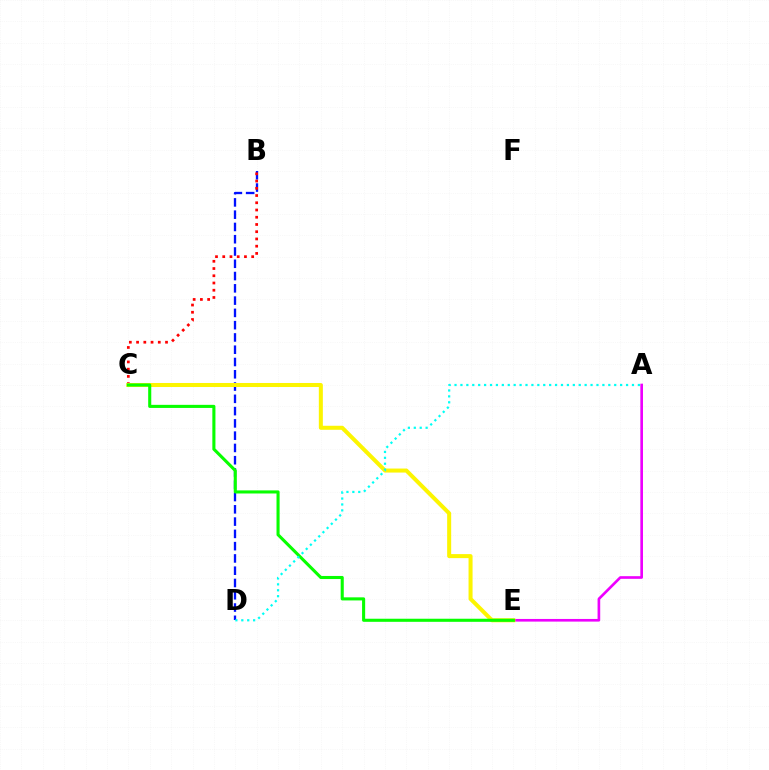{('B', 'D'): [{'color': '#0010ff', 'line_style': 'dashed', 'thickness': 1.67}], ('B', 'C'): [{'color': '#ff0000', 'line_style': 'dotted', 'thickness': 1.97}], ('A', 'E'): [{'color': '#ee00ff', 'line_style': 'solid', 'thickness': 1.91}], ('C', 'E'): [{'color': '#fcf500', 'line_style': 'solid', 'thickness': 2.89}, {'color': '#08ff00', 'line_style': 'solid', 'thickness': 2.22}], ('A', 'D'): [{'color': '#00fff6', 'line_style': 'dotted', 'thickness': 1.61}]}